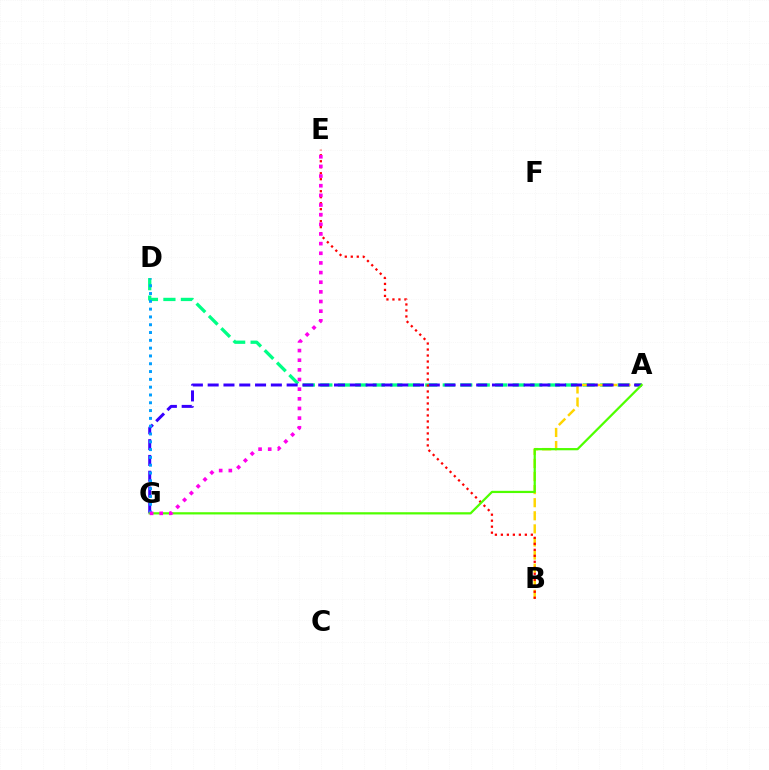{('A', 'D'): [{'color': '#00ff86', 'line_style': 'dashed', 'thickness': 2.38}], ('A', 'B'): [{'color': '#ffd500', 'line_style': 'dashed', 'thickness': 1.78}], ('A', 'G'): [{'color': '#3700ff', 'line_style': 'dashed', 'thickness': 2.15}, {'color': '#4fff00', 'line_style': 'solid', 'thickness': 1.61}], ('B', 'E'): [{'color': '#ff0000', 'line_style': 'dotted', 'thickness': 1.63}], ('D', 'G'): [{'color': '#009eff', 'line_style': 'dotted', 'thickness': 2.12}], ('E', 'G'): [{'color': '#ff00ed', 'line_style': 'dotted', 'thickness': 2.62}]}